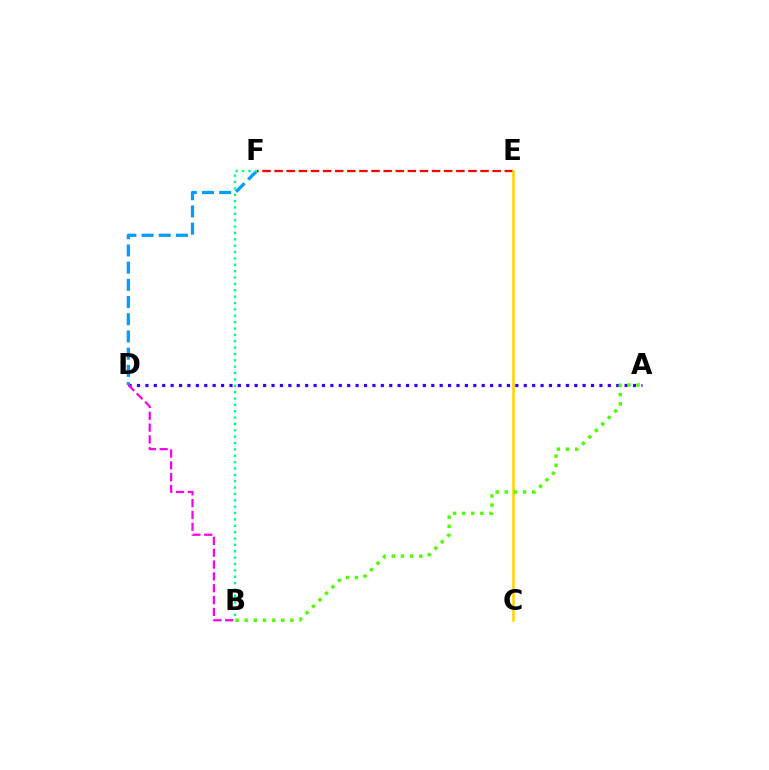{('E', 'F'): [{'color': '#ff0000', 'line_style': 'dashed', 'thickness': 1.65}], ('C', 'E'): [{'color': '#ffd500', 'line_style': 'solid', 'thickness': 1.85}], ('A', 'D'): [{'color': '#3700ff', 'line_style': 'dotted', 'thickness': 2.28}], ('D', 'F'): [{'color': '#009eff', 'line_style': 'dashed', 'thickness': 2.34}], ('B', 'F'): [{'color': '#00ff86', 'line_style': 'dotted', 'thickness': 1.73}], ('B', 'D'): [{'color': '#ff00ed', 'line_style': 'dashed', 'thickness': 1.61}], ('A', 'B'): [{'color': '#4fff00', 'line_style': 'dotted', 'thickness': 2.48}]}